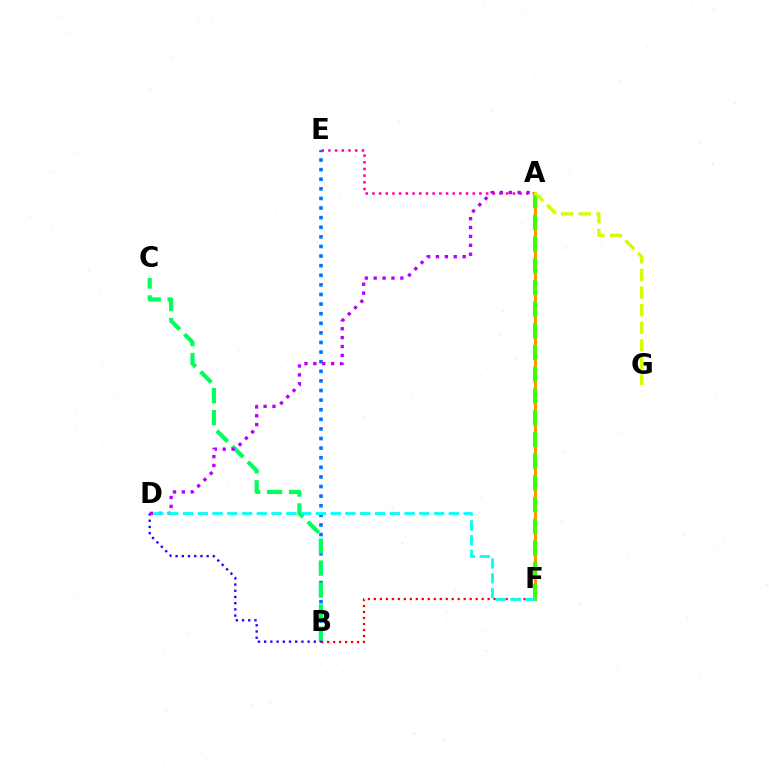{('B', 'E'): [{'color': '#0074ff', 'line_style': 'dotted', 'thickness': 2.61}], ('B', 'C'): [{'color': '#00ff5c', 'line_style': 'dashed', 'thickness': 2.99}], ('B', 'F'): [{'color': '#ff0000', 'line_style': 'dotted', 'thickness': 1.63}], ('A', 'E'): [{'color': '#ff00ac', 'line_style': 'dotted', 'thickness': 1.82}], ('B', 'D'): [{'color': '#2500ff', 'line_style': 'dotted', 'thickness': 1.69}], ('A', 'F'): [{'color': '#ff9400', 'line_style': 'solid', 'thickness': 2.29}, {'color': '#3dff00', 'line_style': 'dashed', 'thickness': 2.95}], ('A', 'D'): [{'color': '#b900ff', 'line_style': 'dotted', 'thickness': 2.42}], ('D', 'F'): [{'color': '#00fff6', 'line_style': 'dashed', 'thickness': 2.01}], ('A', 'G'): [{'color': '#d1ff00', 'line_style': 'dashed', 'thickness': 2.39}]}